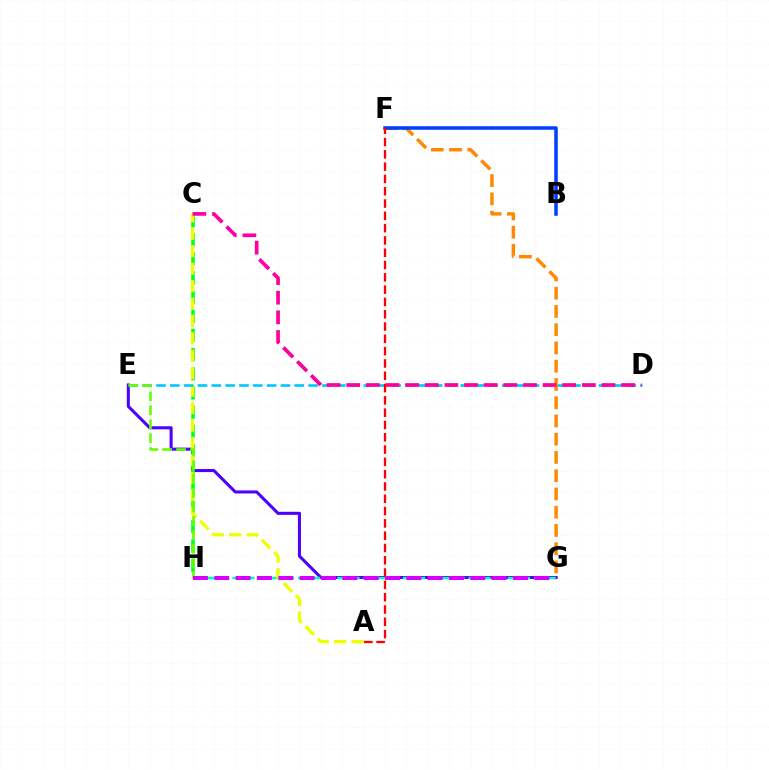{('E', 'G'): [{'color': '#4f00ff', 'line_style': 'solid', 'thickness': 2.2}], ('G', 'H'): [{'color': '#00ffaf', 'line_style': 'dashed', 'thickness': 1.78}, {'color': '#d600ff', 'line_style': 'dashed', 'thickness': 2.9}], ('C', 'H'): [{'color': '#00ff27', 'line_style': 'dashed', 'thickness': 2.6}], ('A', 'C'): [{'color': '#eeff00', 'line_style': 'dashed', 'thickness': 2.37}], ('D', 'E'): [{'color': '#00c7ff', 'line_style': 'dashed', 'thickness': 1.88}], ('E', 'H'): [{'color': '#66ff00', 'line_style': 'dashed', 'thickness': 1.9}], ('F', 'G'): [{'color': '#ff8800', 'line_style': 'dashed', 'thickness': 2.48}], ('C', 'D'): [{'color': '#ff00a0', 'line_style': 'dashed', 'thickness': 2.67}], ('B', 'F'): [{'color': '#003fff', 'line_style': 'solid', 'thickness': 2.54}], ('A', 'F'): [{'color': '#ff0000', 'line_style': 'dashed', 'thickness': 1.67}]}